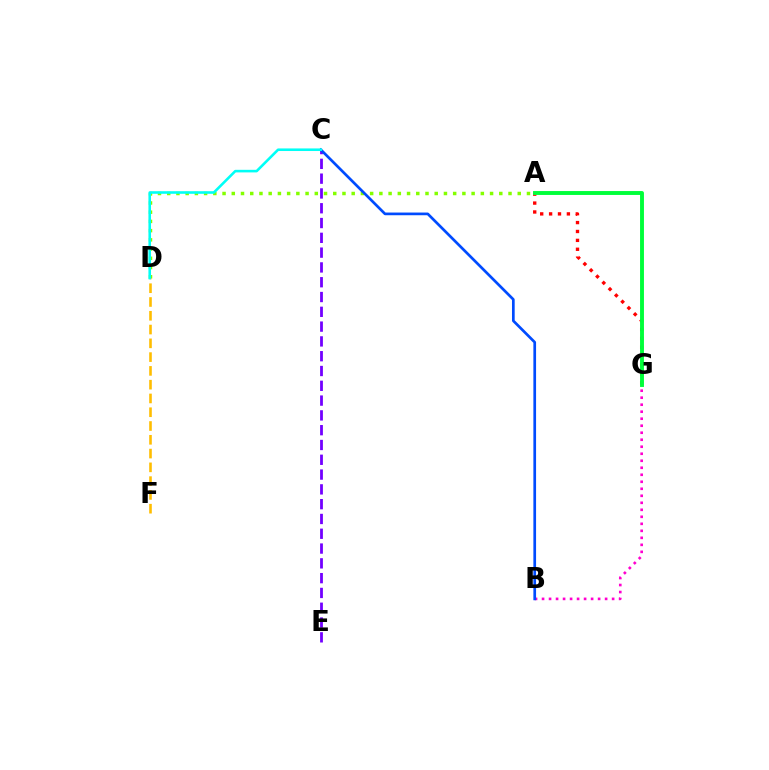{('B', 'G'): [{'color': '#ff00cf', 'line_style': 'dotted', 'thickness': 1.9}], ('A', 'D'): [{'color': '#84ff00', 'line_style': 'dotted', 'thickness': 2.51}], ('D', 'F'): [{'color': '#ffbd00', 'line_style': 'dashed', 'thickness': 1.87}], ('A', 'G'): [{'color': '#ff0000', 'line_style': 'dotted', 'thickness': 2.42}, {'color': '#00ff39', 'line_style': 'solid', 'thickness': 2.81}], ('C', 'E'): [{'color': '#7200ff', 'line_style': 'dashed', 'thickness': 2.01}], ('B', 'C'): [{'color': '#004bff', 'line_style': 'solid', 'thickness': 1.94}], ('C', 'D'): [{'color': '#00fff6', 'line_style': 'solid', 'thickness': 1.86}]}